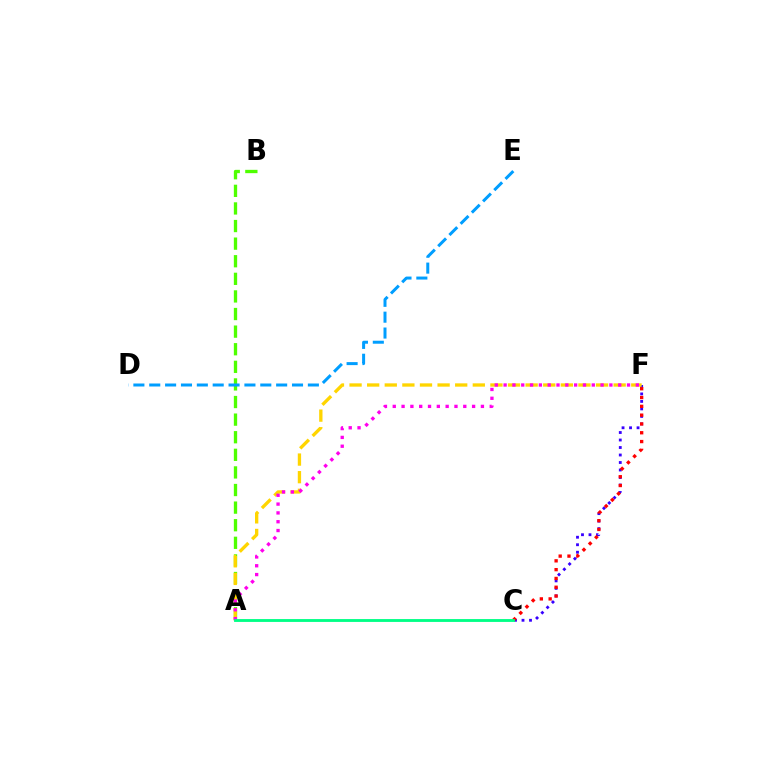{('C', 'F'): [{'color': '#3700ff', 'line_style': 'dotted', 'thickness': 2.04}, {'color': '#ff0000', 'line_style': 'dotted', 'thickness': 2.39}], ('A', 'B'): [{'color': '#4fff00', 'line_style': 'dashed', 'thickness': 2.39}], ('A', 'F'): [{'color': '#ffd500', 'line_style': 'dashed', 'thickness': 2.39}, {'color': '#ff00ed', 'line_style': 'dotted', 'thickness': 2.4}], ('D', 'E'): [{'color': '#009eff', 'line_style': 'dashed', 'thickness': 2.16}], ('A', 'C'): [{'color': '#00ff86', 'line_style': 'solid', 'thickness': 2.05}]}